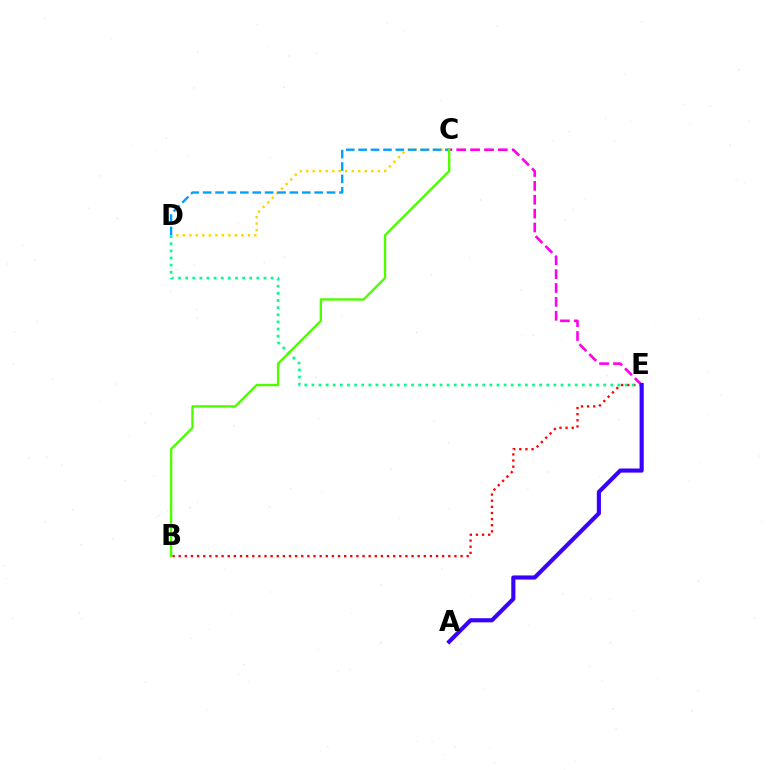{('C', 'E'): [{'color': '#ff00ed', 'line_style': 'dashed', 'thickness': 1.89}], ('B', 'E'): [{'color': '#ff0000', 'line_style': 'dotted', 'thickness': 1.66}], ('D', 'E'): [{'color': '#00ff86', 'line_style': 'dotted', 'thickness': 1.93}], ('C', 'D'): [{'color': '#ffd500', 'line_style': 'dotted', 'thickness': 1.77}, {'color': '#009eff', 'line_style': 'dashed', 'thickness': 1.68}], ('A', 'E'): [{'color': '#3700ff', 'line_style': 'solid', 'thickness': 2.97}], ('B', 'C'): [{'color': '#4fff00', 'line_style': 'solid', 'thickness': 1.71}]}